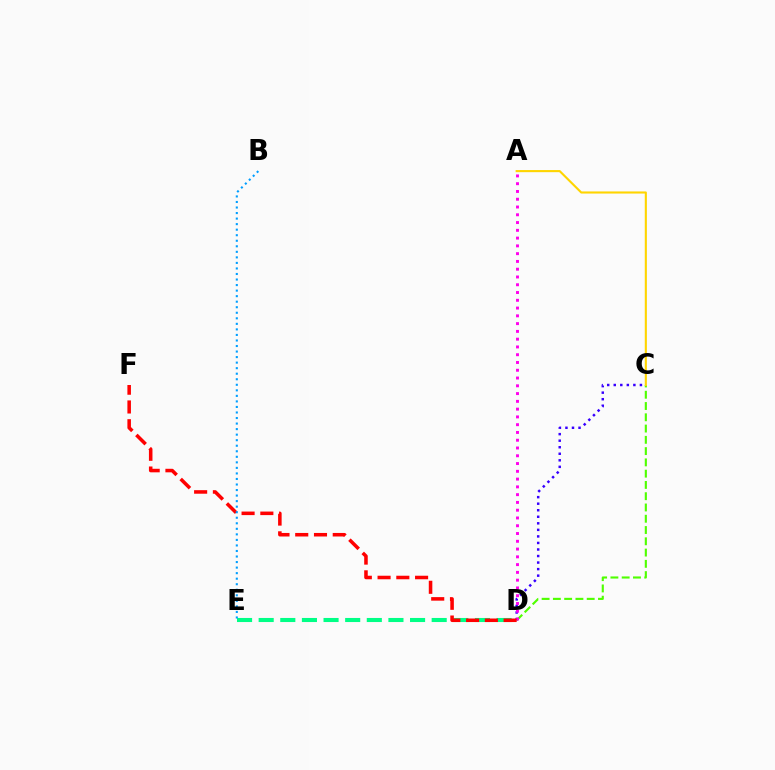{('D', 'E'): [{'color': '#00ff86', 'line_style': 'dashed', 'thickness': 2.94}], ('C', 'D'): [{'color': '#4fff00', 'line_style': 'dashed', 'thickness': 1.53}, {'color': '#3700ff', 'line_style': 'dotted', 'thickness': 1.78}], ('A', 'D'): [{'color': '#ff00ed', 'line_style': 'dotted', 'thickness': 2.11}], ('A', 'C'): [{'color': '#ffd500', 'line_style': 'solid', 'thickness': 1.52}], ('D', 'F'): [{'color': '#ff0000', 'line_style': 'dashed', 'thickness': 2.55}], ('B', 'E'): [{'color': '#009eff', 'line_style': 'dotted', 'thickness': 1.51}]}